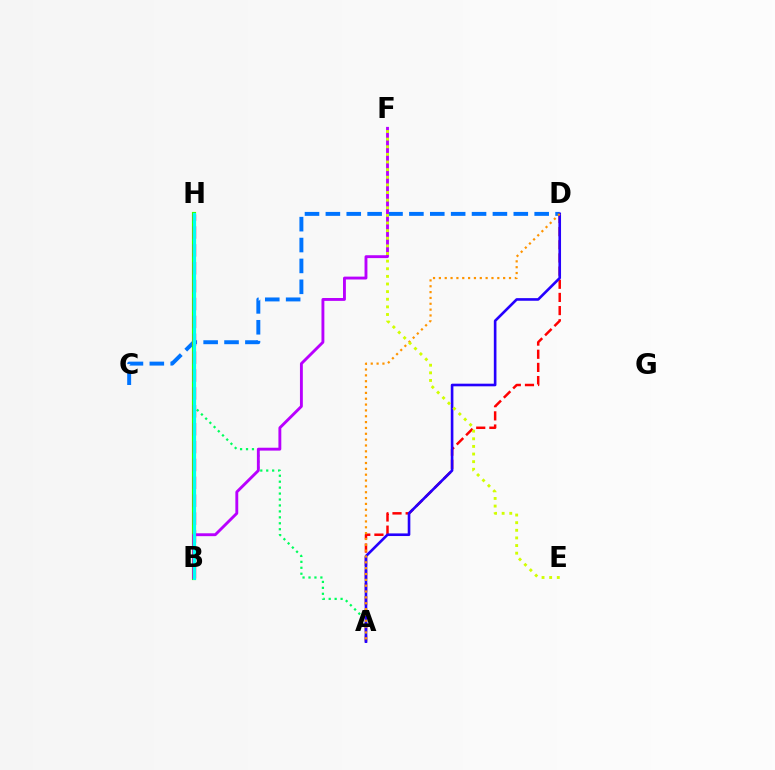{('C', 'D'): [{'color': '#0074ff', 'line_style': 'dashed', 'thickness': 2.84}], ('B', 'H'): [{'color': '#3dff00', 'line_style': 'solid', 'thickness': 2.99}, {'color': '#ff00ac', 'line_style': 'dashed', 'thickness': 2.43}, {'color': '#00fff6', 'line_style': 'solid', 'thickness': 2.18}], ('A', 'H'): [{'color': '#00ff5c', 'line_style': 'dotted', 'thickness': 1.61}], ('A', 'D'): [{'color': '#ff0000', 'line_style': 'dashed', 'thickness': 1.79}, {'color': '#2500ff', 'line_style': 'solid', 'thickness': 1.89}, {'color': '#ff9400', 'line_style': 'dotted', 'thickness': 1.59}], ('B', 'F'): [{'color': '#b900ff', 'line_style': 'solid', 'thickness': 2.07}], ('E', 'F'): [{'color': '#d1ff00', 'line_style': 'dotted', 'thickness': 2.07}]}